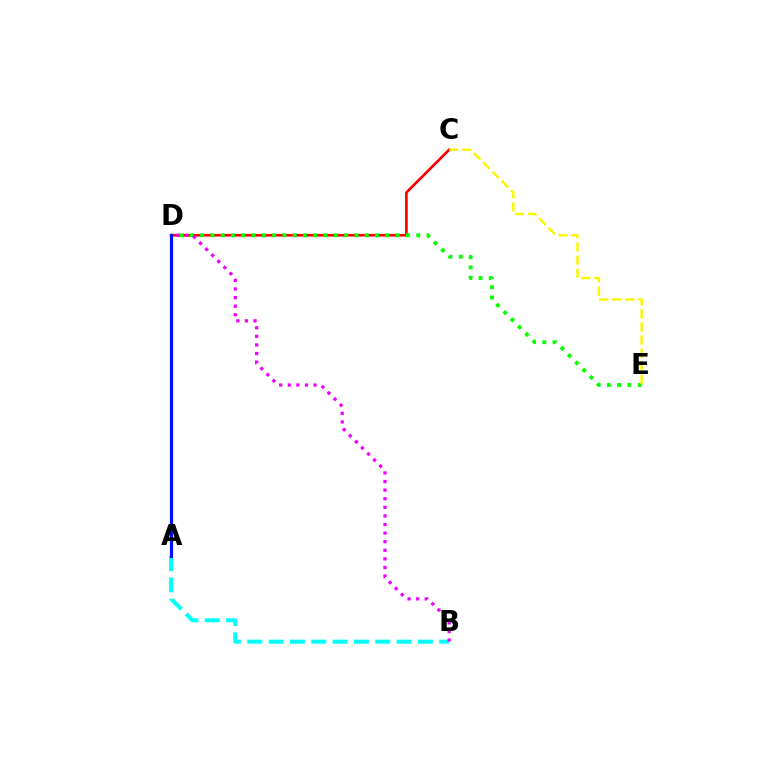{('C', 'D'): [{'color': '#ff0000', 'line_style': 'solid', 'thickness': 1.92}], ('A', 'B'): [{'color': '#00fff6', 'line_style': 'dashed', 'thickness': 2.9}], ('D', 'E'): [{'color': '#08ff00', 'line_style': 'dotted', 'thickness': 2.8}], ('B', 'D'): [{'color': '#ee00ff', 'line_style': 'dotted', 'thickness': 2.33}], ('A', 'D'): [{'color': '#0010ff', 'line_style': 'solid', 'thickness': 2.29}], ('C', 'E'): [{'color': '#fcf500', 'line_style': 'dashed', 'thickness': 1.78}]}